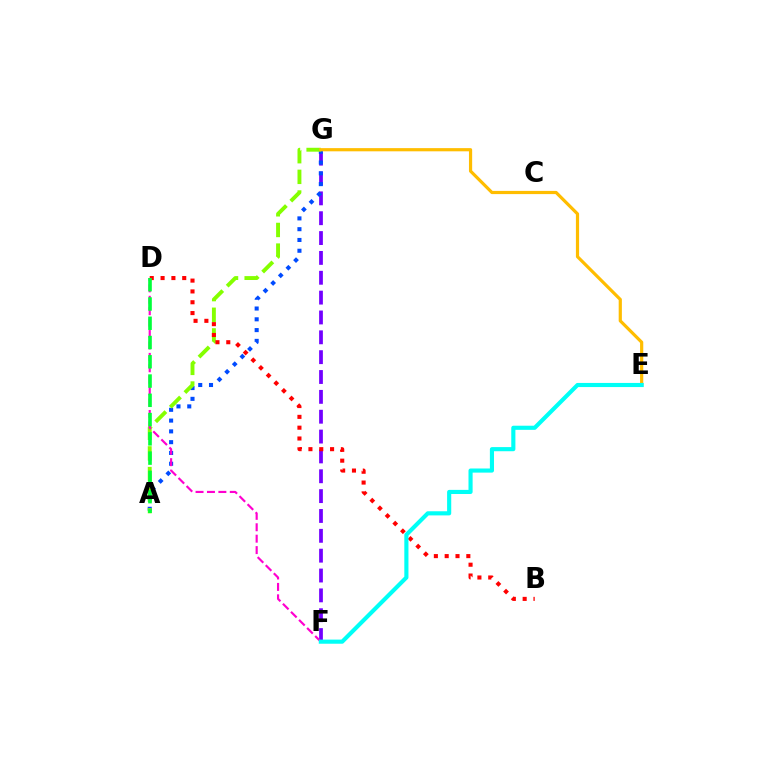{('F', 'G'): [{'color': '#7200ff', 'line_style': 'dashed', 'thickness': 2.7}], ('A', 'G'): [{'color': '#004bff', 'line_style': 'dotted', 'thickness': 2.93}, {'color': '#84ff00', 'line_style': 'dashed', 'thickness': 2.81}], ('B', 'D'): [{'color': '#ff0000', 'line_style': 'dotted', 'thickness': 2.94}], ('E', 'G'): [{'color': '#ffbd00', 'line_style': 'solid', 'thickness': 2.3}], ('D', 'F'): [{'color': '#ff00cf', 'line_style': 'dashed', 'thickness': 1.55}], ('A', 'D'): [{'color': '#00ff39', 'line_style': 'dashed', 'thickness': 2.62}], ('E', 'F'): [{'color': '#00fff6', 'line_style': 'solid', 'thickness': 2.97}]}